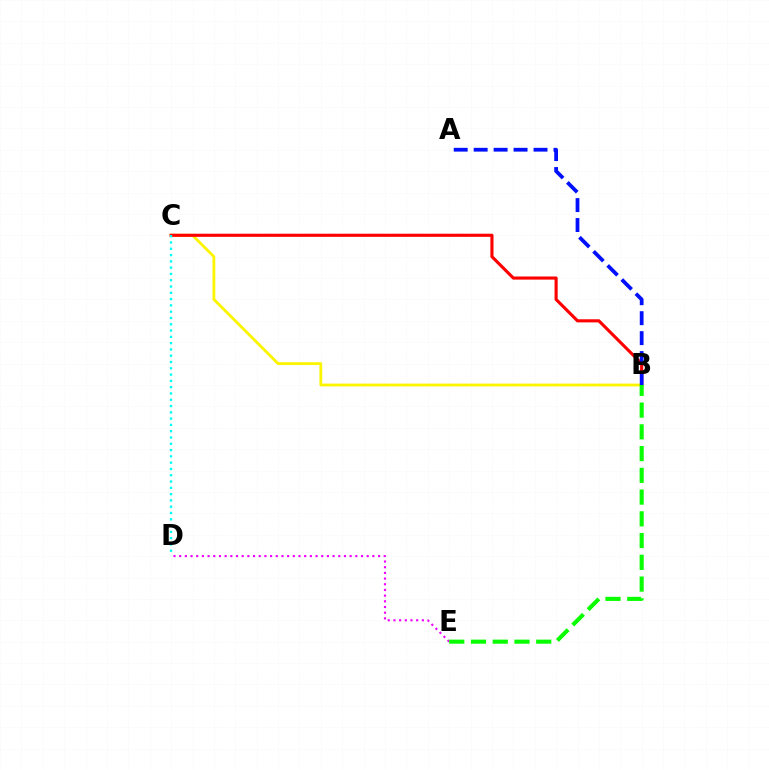{('B', 'C'): [{'color': '#fcf500', 'line_style': 'solid', 'thickness': 2.03}, {'color': '#ff0000', 'line_style': 'solid', 'thickness': 2.25}], ('D', 'E'): [{'color': '#ee00ff', 'line_style': 'dotted', 'thickness': 1.54}], ('B', 'E'): [{'color': '#08ff00', 'line_style': 'dashed', 'thickness': 2.95}], ('C', 'D'): [{'color': '#00fff6', 'line_style': 'dotted', 'thickness': 1.71}], ('A', 'B'): [{'color': '#0010ff', 'line_style': 'dashed', 'thickness': 2.71}]}